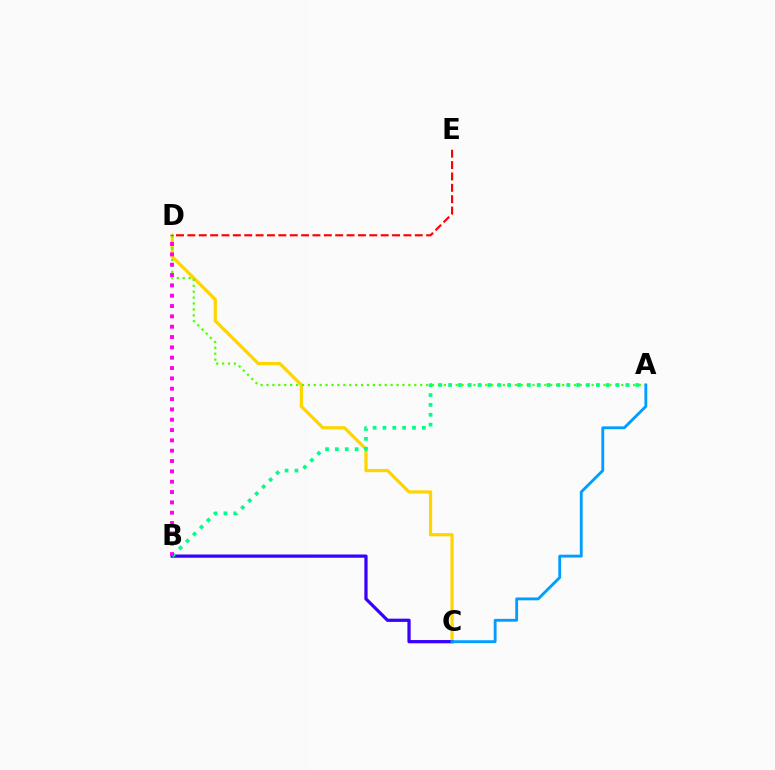{('C', 'D'): [{'color': '#ffd500', 'line_style': 'solid', 'thickness': 2.33}], ('A', 'D'): [{'color': '#4fff00', 'line_style': 'dotted', 'thickness': 1.61}], ('B', 'C'): [{'color': '#3700ff', 'line_style': 'solid', 'thickness': 2.33}], ('A', 'B'): [{'color': '#00ff86', 'line_style': 'dotted', 'thickness': 2.68}], ('B', 'D'): [{'color': '#ff00ed', 'line_style': 'dotted', 'thickness': 2.81}], ('A', 'C'): [{'color': '#009eff', 'line_style': 'solid', 'thickness': 2.05}], ('D', 'E'): [{'color': '#ff0000', 'line_style': 'dashed', 'thickness': 1.54}]}